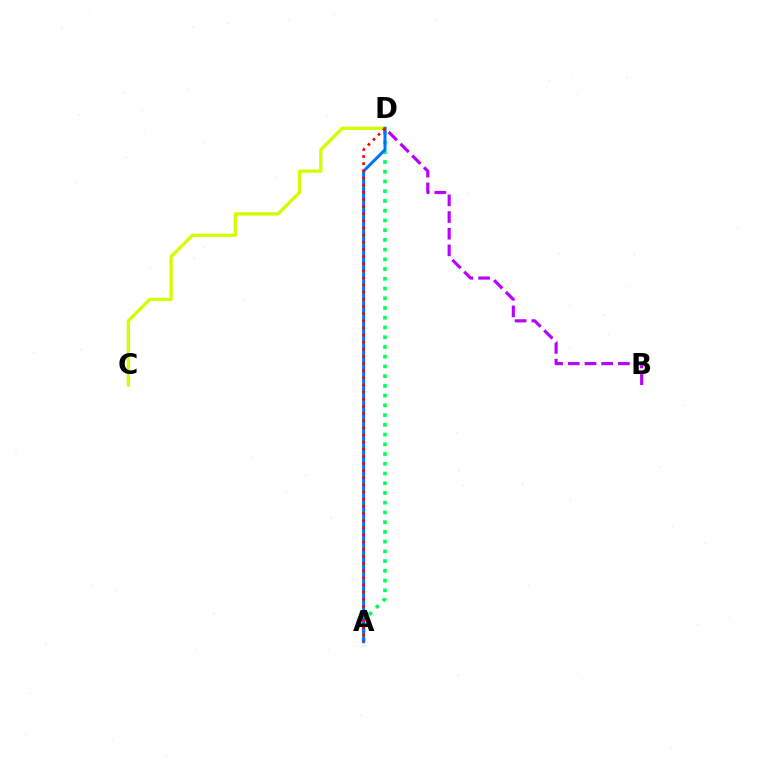{('C', 'D'): [{'color': '#d1ff00', 'line_style': 'solid', 'thickness': 2.39}], ('B', 'D'): [{'color': '#b900ff', 'line_style': 'dashed', 'thickness': 2.27}], ('A', 'D'): [{'color': '#00ff5c', 'line_style': 'dotted', 'thickness': 2.64}, {'color': '#0074ff', 'line_style': 'solid', 'thickness': 2.16}, {'color': '#ff0000', 'line_style': 'dotted', 'thickness': 1.94}]}